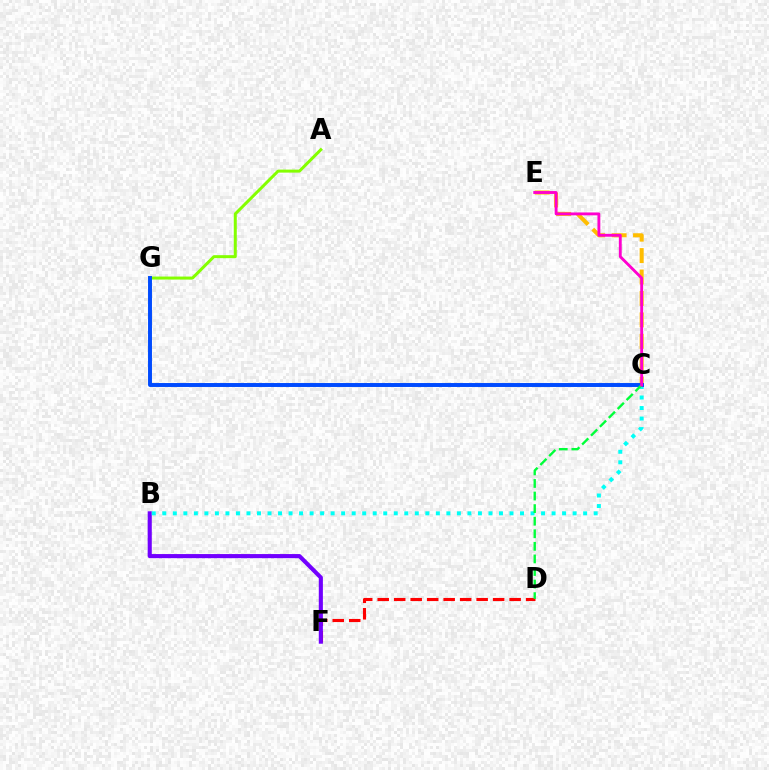{('A', 'G'): [{'color': '#84ff00', 'line_style': 'solid', 'thickness': 2.16}], ('C', 'E'): [{'color': '#ffbd00', 'line_style': 'dashed', 'thickness': 2.91}, {'color': '#ff00cf', 'line_style': 'solid', 'thickness': 2.07}], ('D', 'F'): [{'color': '#ff0000', 'line_style': 'dashed', 'thickness': 2.24}], ('B', 'F'): [{'color': '#7200ff', 'line_style': 'solid', 'thickness': 2.96}], ('B', 'C'): [{'color': '#00fff6', 'line_style': 'dotted', 'thickness': 2.86}], ('C', 'G'): [{'color': '#004bff', 'line_style': 'solid', 'thickness': 2.84}], ('C', 'D'): [{'color': '#00ff39', 'line_style': 'dashed', 'thickness': 1.71}]}